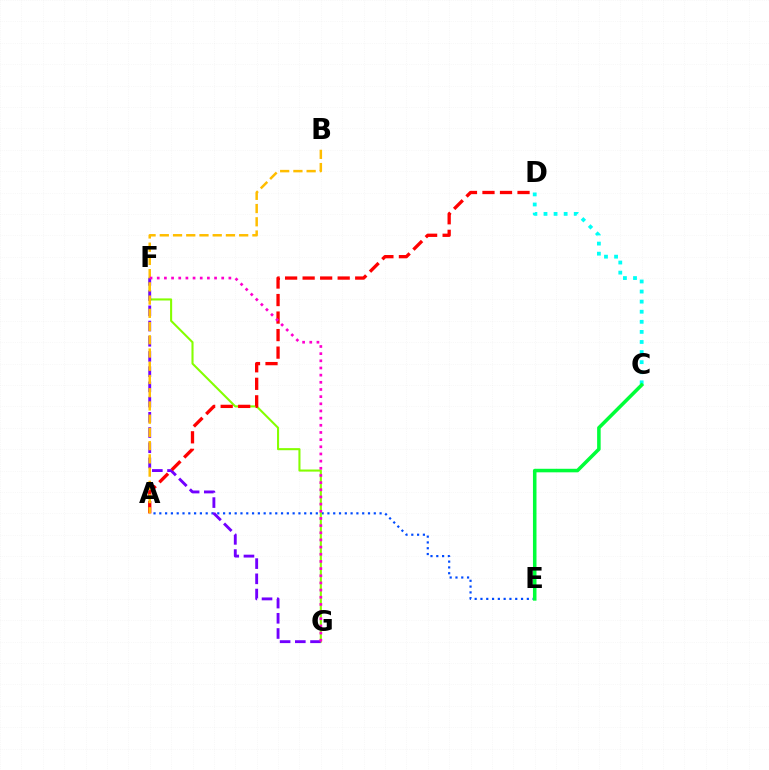{('A', 'E'): [{'color': '#004bff', 'line_style': 'dotted', 'thickness': 1.57}], ('F', 'G'): [{'color': '#84ff00', 'line_style': 'solid', 'thickness': 1.5}, {'color': '#7200ff', 'line_style': 'dashed', 'thickness': 2.07}, {'color': '#ff00cf', 'line_style': 'dotted', 'thickness': 1.95}], ('C', 'D'): [{'color': '#00fff6', 'line_style': 'dotted', 'thickness': 2.74}], ('A', 'D'): [{'color': '#ff0000', 'line_style': 'dashed', 'thickness': 2.38}], ('A', 'B'): [{'color': '#ffbd00', 'line_style': 'dashed', 'thickness': 1.8}], ('C', 'E'): [{'color': '#00ff39', 'line_style': 'solid', 'thickness': 2.55}]}